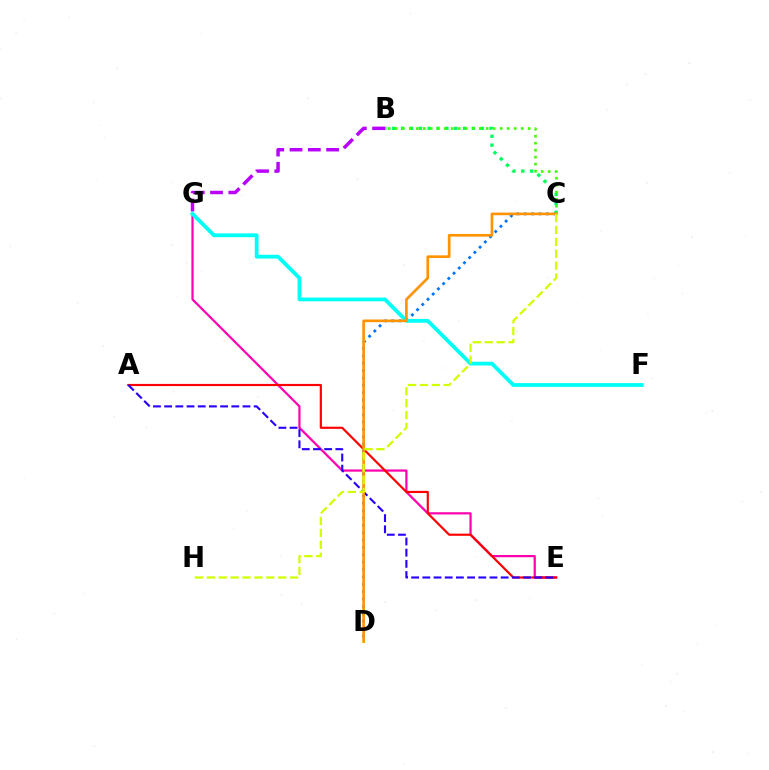{('E', 'G'): [{'color': '#ff00ac', 'line_style': 'solid', 'thickness': 1.6}], ('B', 'C'): [{'color': '#00ff5c', 'line_style': 'dotted', 'thickness': 2.4}, {'color': '#3dff00', 'line_style': 'dotted', 'thickness': 1.9}], ('C', 'D'): [{'color': '#0074ff', 'line_style': 'dotted', 'thickness': 2.0}, {'color': '#ff9400', 'line_style': 'solid', 'thickness': 1.92}], ('A', 'E'): [{'color': '#ff0000', 'line_style': 'solid', 'thickness': 1.56}, {'color': '#2500ff', 'line_style': 'dashed', 'thickness': 1.52}], ('B', 'G'): [{'color': '#b900ff', 'line_style': 'dashed', 'thickness': 2.48}], ('F', 'G'): [{'color': '#00fff6', 'line_style': 'solid', 'thickness': 2.73}], ('C', 'H'): [{'color': '#d1ff00', 'line_style': 'dashed', 'thickness': 1.62}]}